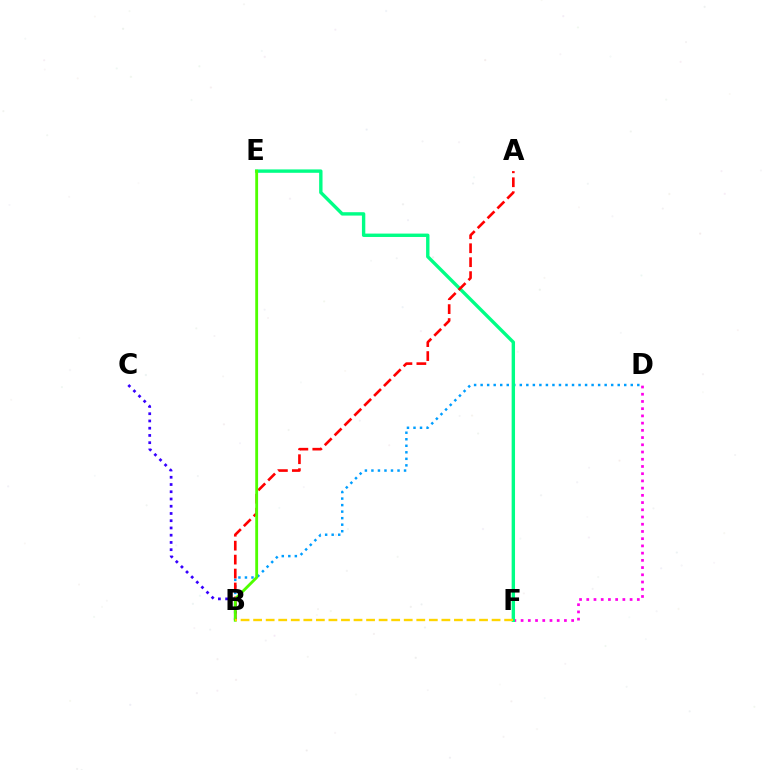{('B', 'D'): [{'color': '#009eff', 'line_style': 'dotted', 'thickness': 1.77}], ('D', 'F'): [{'color': '#ff00ed', 'line_style': 'dotted', 'thickness': 1.96}], ('B', 'C'): [{'color': '#3700ff', 'line_style': 'dotted', 'thickness': 1.97}], ('E', 'F'): [{'color': '#00ff86', 'line_style': 'solid', 'thickness': 2.44}], ('A', 'B'): [{'color': '#ff0000', 'line_style': 'dashed', 'thickness': 1.9}], ('B', 'E'): [{'color': '#4fff00', 'line_style': 'solid', 'thickness': 2.04}], ('B', 'F'): [{'color': '#ffd500', 'line_style': 'dashed', 'thickness': 1.7}]}